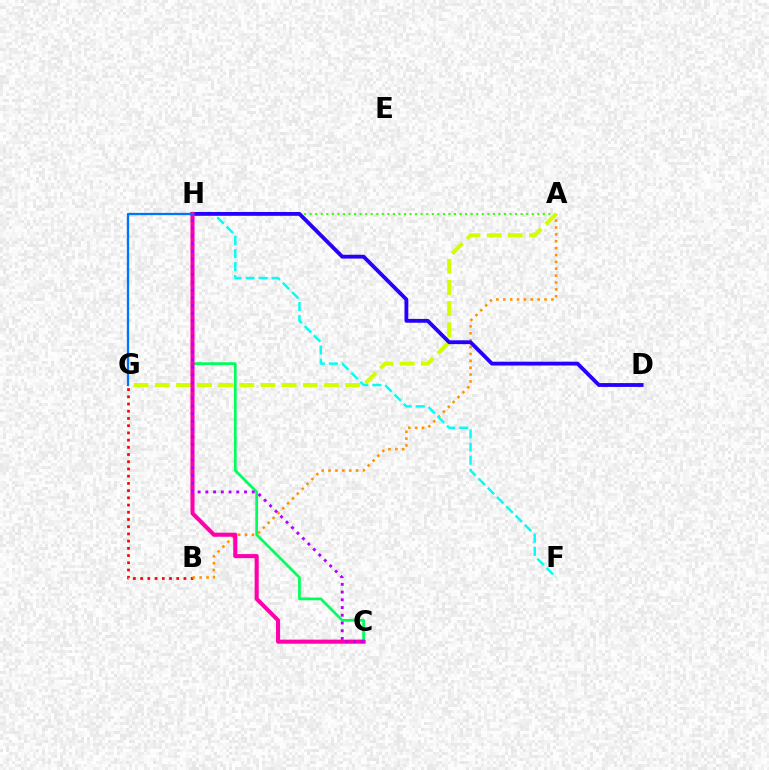{('B', 'G'): [{'color': '#ff0000', 'line_style': 'dotted', 'thickness': 1.96}], ('A', 'B'): [{'color': '#ff9400', 'line_style': 'dotted', 'thickness': 1.87}], ('A', 'H'): [{'color': '#3dff00', 'line_style': 'dotted', 'thickness': 1.51}], ('C', 'H'): [{'color': '#00ff5c', 'line_style': 'solid', 'thickness': 1.97}, {'color': '#ff00ac', 'line_style': 'solid', 'thickness': 2.93}, {'color': '#b900ff', 'line_style': 'dotted', 'thickness': 2.1}], ('A', 'G'): [{'color': '#d1ff00', 'line_style': 'dashed', 'thickness': 2.87}], ('F', 'H'): [{'color': '#00fff6', 'line_style': 'dashed', 'thickness': 1.78}], ('D', 'H'): [{'color': '#2500ff', 'line_style': 'solid', 'thickness': 2.76}], ('G', 'H'): [{'color': '#0074ff', 'line_style': 'solid', 'thickness': 1.66}]}